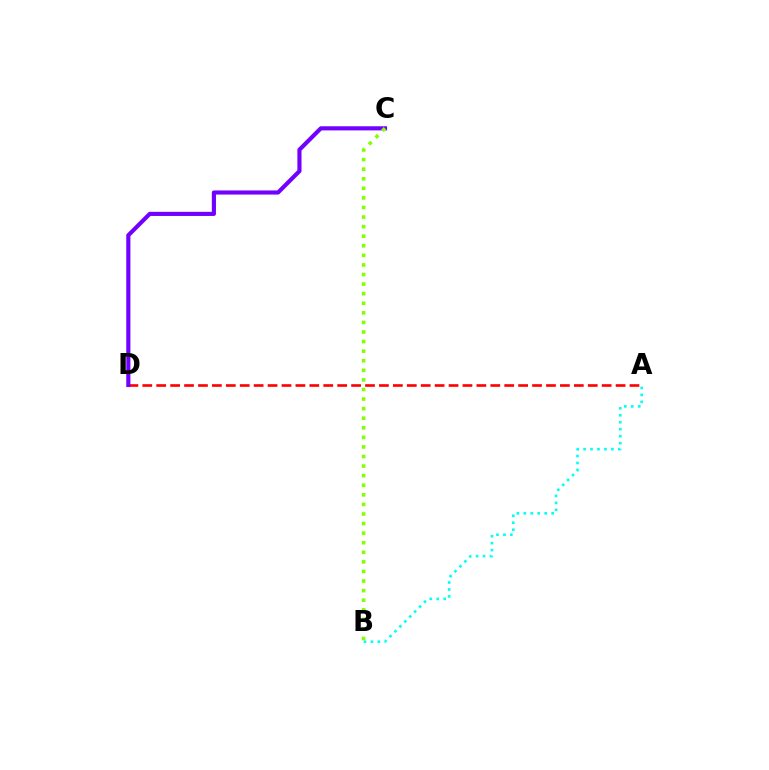{('A', 'D'): [{'color': '#ff0000', 'line_style': 'dashed', 'thickness': 1.89}], ('C', 'D'): [{'color': '#7200ff', 'line_style': 'solid', 'thickness': 2.97}], ('A', 'B'): [{'color': '#00fff6', 'line_style': 'dotted', 'thickness': 1.89}], ('B', 'C'): [{'color': '#84ff00', 'line_style': 'dotted', 'thickness': 2.6}]}